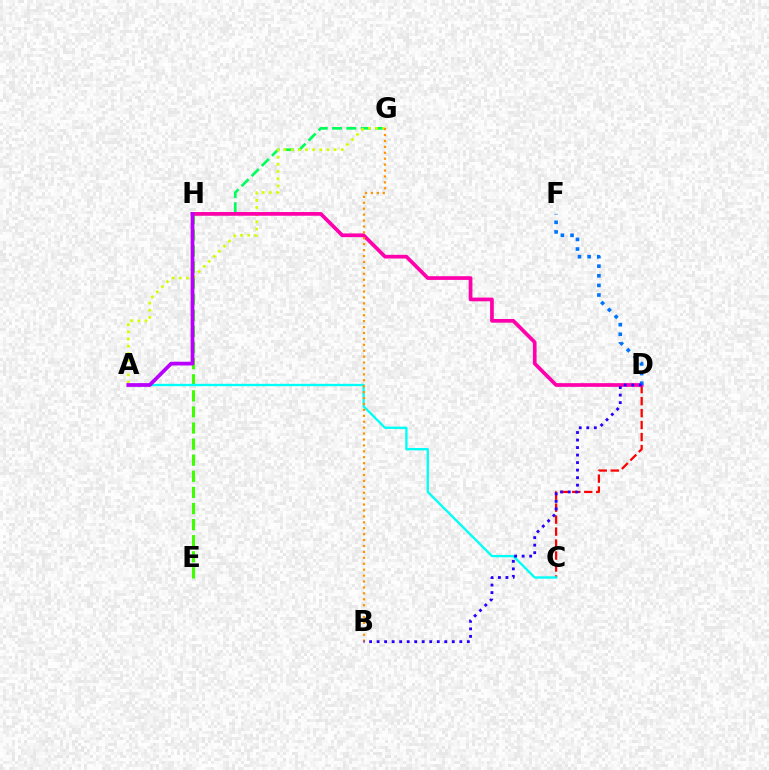{('E', 'H'): [{'color': '#3dff00', 'line_style': 'dashed', 'thickness': 2.19}], ('G', 'H'): [{'color': '#00ff5c', 'line_style': 'dashed', 'thickness': 1.94}], ('C', 'D'): [{'color': '#ff0000', 'line_style': 'dashed', 'thickness': 1.63}], ('A', 'G'): [{'color': '#d1ff00', 'line_style': 'dotted', 'thickness': 1.95}], ('D', 'H'): [{'color': '#ff00ac', 'line_style': 'solid', 'thickness': 2.67}], ('A', 'C'): [{'color': '#00fff6', 'line_style': 'solid', 'thickness': 1.68}], ('D', 'F'): [{'color': '#0074ff', 'line_style': 'dotted', 'thickness': 2.62}], ('B', 'G'): [{'color': '#ff9400', 'line_style': 'dotted', 'thickness': 1.61}], ('A', 'H'): [{'color': '#b900ff', 'line_style': 'solid', 'thickness': 2.7}], ('B', 'D'): [{'color': '#2500ff', 'line_style': 'dotted', 'thickness': 2.04}]}